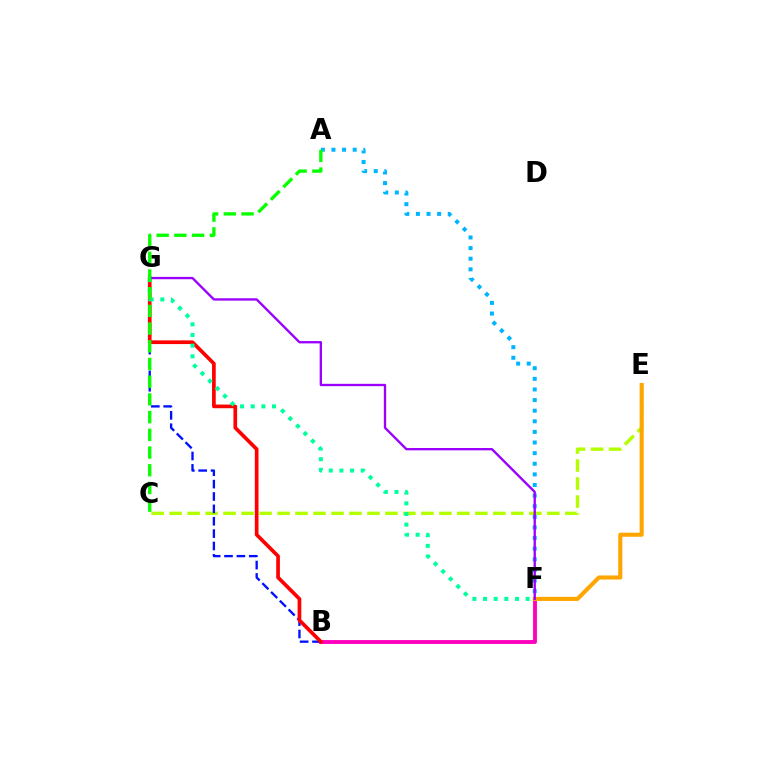{('B', 'F'): [{'color': '#ff00bd', 'line_style': 'solid', 'thickness': 2.78}], ('A', 'F'): [{'color': '#00b5ff', 'line_style': 'dotted', 'thickness': 2.88}], ('C', 'E'): [{'color': '#b3ff00', 'line_style': 'dashed', 'thickness': 2.44}], ('B', 'G'): [{'color': '#0010ff', 'line_style': 'dashed', 'thickness': 1.68}, {'color': '#ff0000', 'line_style': 'solid', 'thickness': 2.65}], ('E', 'F'): [{'color': '#ffa500', 'line_style': 'solid', 'thickness': 2.94}], ('F', 'G'): [{'color': '#00ff9d', 'line_style': 'dotted', 'thickness': 2.89}, {'color': '#9b00ff', 'line_style': 'solid', 'thickness': 1.69}], ('A', 'C'): [{'color': '#08ff00', 'line_style': 'dashed', 'thickness': 2.41}]}